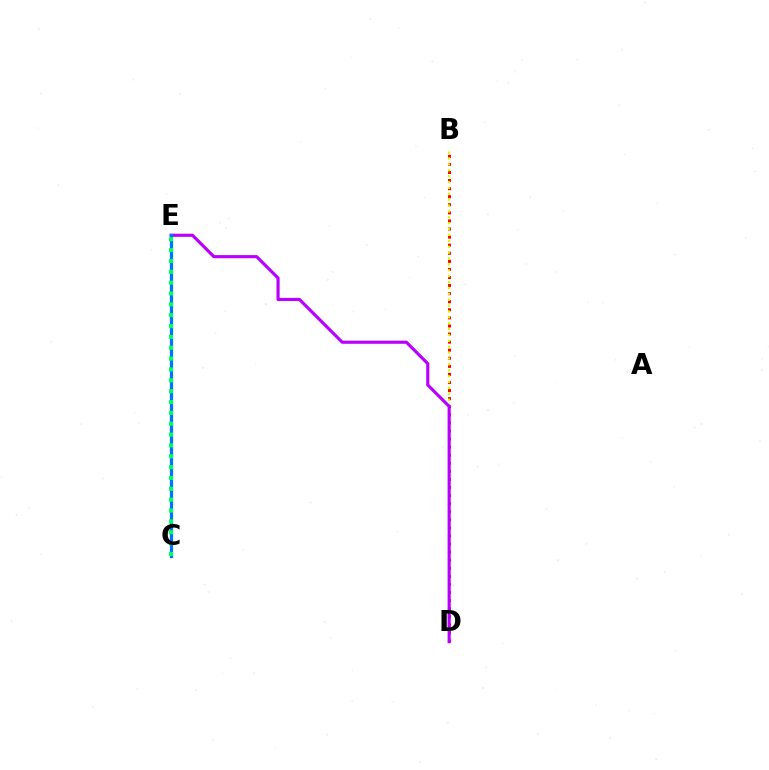{('B', 'D'): [{'color': '#ff0000', 'line_style': 'dotted', 'thickness': 2.19}, {'color': '#d1ff00', 'line_style': 'dotted', 'thickness': 1.6}], ('D', 'E'): [{'color': '#b900ff', 'line_style': 'solid', 'thickness': 2.26}], ('C', 'E'): [{'color': '#0074ff', 'line_style': 'solid', 'thickness': 2.34}, {'color': '#00ff5c', 'line_style': 'dotted', 'thickness': 2.95}]}